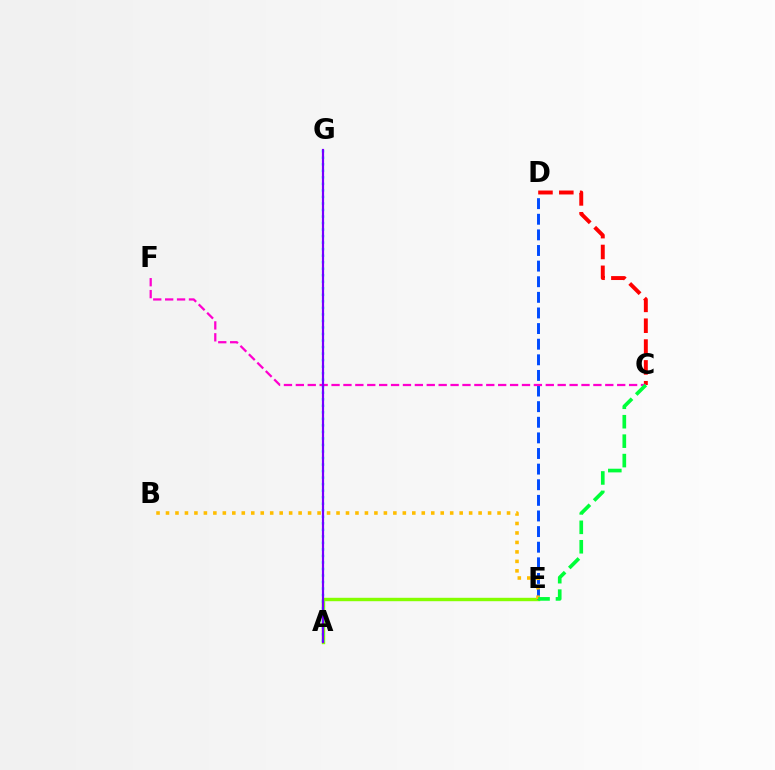{('A', 'E'): [{'color': '#84ff00', 'line_style': 'solid', 'thickness': 2.46}], ('A', 'G'): [{'color': '#00fff6', 'line_style': 'dotted', 'thickness': 1.77}, {'color': '#7200ff', 'line_style': 'solid', 'thickness': 1.58}], ('D', 'E'): [{'color': '#004bff', 'line_style': 'dashed', 'thickness': 2.12}], ('C', 'D'): [{'color': '#ff0000', 'line_style': 'dashed', 'thickness': 2.83}], ('C', 'F'): [{'color': '#ff00cf', 'line_style': 'dashed', 'thickness': 1.62}], ('B', 'E'): [{'color': '#ffbd00', 'line_style': 'dotted', 'thickness': 2.57}], ('C', 'E'): [{'color': '#00ff39', 'line_style': 'dashed', 'thickness': 2.64}]}